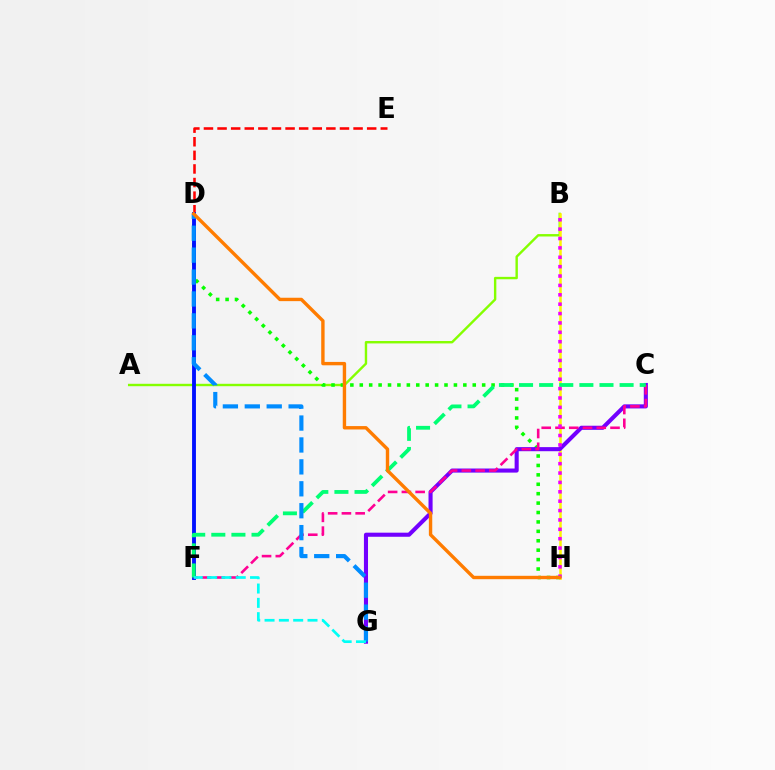{('A', 'B'): [{'color': '#84ff00', 'line_style': 'solid', 'thickness': 1.73}], ('D', 'E'): [{'color': '#ff0000', 'line_style': 'dashed', 'thickness': 1.85}], ('B', 'H'): [{'color': '#fcf500', 'line_style': 'solid', 'thickness': 1.82}, {'color': '#ee00ff', 'line_style': 'dotted', 'thickness': 2.55}], ('D', 'H'): [{'color': '#08ff00', 'line_style': 'dotted', 'thickness': 2.56}, {'color': '#ff7c00', 'line_style': 'solid', 'thickness': 2.44}], ('C', 'G'): [{'color': '#7200ff', 'line_style': 'solid', 'thickness': 2.94}], ('D', 'F'): [{'color': '#0010ff', 'line_style': 'solid', 'thickness': 2.79}], ('C', 'F'): [{'color': '#ff0094', 'line_style': 'dashed', 'thickness': 1.87}, {'color': '#00ff74', 'line_style': 'dashed', 'thickness': 2.73}], ('D', 'G'): [{'color': '#008cff', 'line_style': 'dashed', 'thickness': 2.98}], ('F', 'G'): [{'color': '#00fff6', 'line_style': 'dashed', 'thickness': 1.95}]}